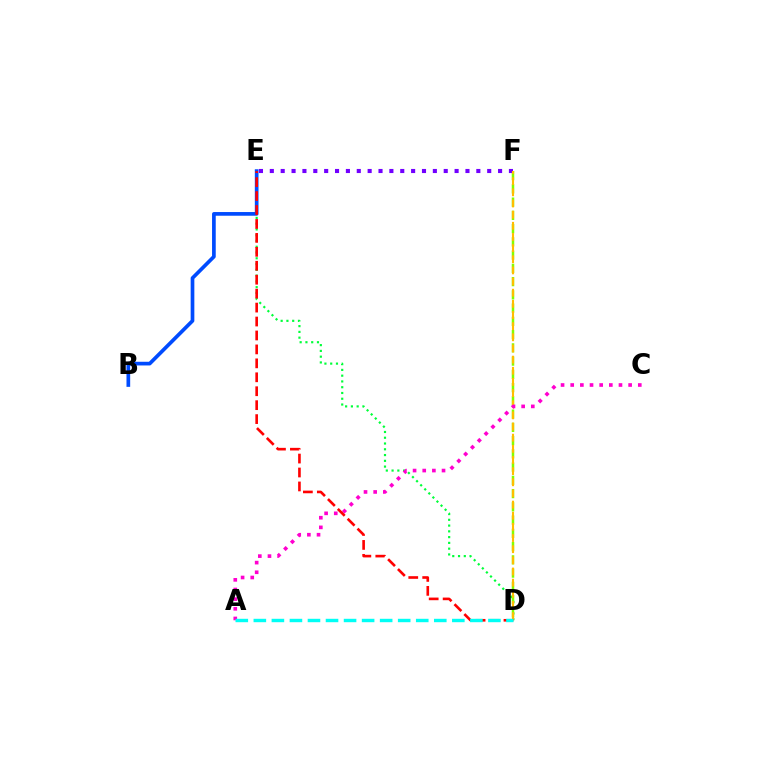{('D', 'E'): [{'color': '#00ff39', 'line_style': 'dotted', 'thickness': 1.57}, {'color': '#ff0000', 'line_style': 'dashed', 'thickness': 1.89}], ('D', 'F'): [{'color': '#84ff00', 'line_style': 'dashed', 'thickness': 1.8}, {'color': '#ffbd00', 'line_style': 'dashed', 'thickness': 1.51}], ('B', 'E'): [{'color': '#004bff', 'line_style': 'solid', 'thickness': 2.66}], ('E', 'F'): [{'color': '#7200ff', 'line_style': 'dotted', 'thickness': 2.95}], ('A', 'C'): [{'color': '#ff00cf', 'line_style': 'dotted', 'thickness': 2.62}], ('A', 'D'): [{'color': '#00fff6', 'line_style': 'dashed', 'thickness': 2.45}]}